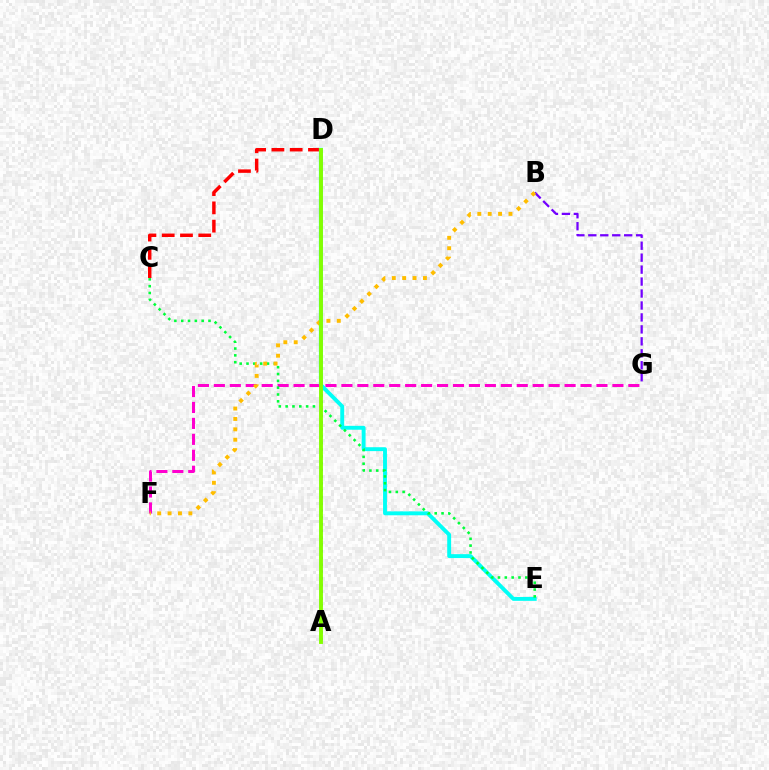{('F', 'G'): [{'color': '#ff00cf', 'line_style': 'dashed', 'thickness': 2.17}], ('A', 'D'): [{'color': '#004bff', 'line_style': 'dotted', 'thickness': 1.84}, {'color': '#84ff00', 'line_style': 'solid', 'thickness': 2.79}], ('B', 'G'): [{'color': '#7200ff', 'line_style': 'dashed', 'thickness': 1.62}], ('C', 'D'): [{'color': '#ff0000', 'line_style': 'dashed', 'thickness': 2.48}], ('D', 'E'): [{'color': '#00fff6', 'line_style': 'solid', 'thickness': 2.81}], ('C', 'E'): [{'color': '#00ff39', 'line_style': 'dotted', 'thickness': 1.85}], ('B', 'F'): [{'color': '#ffbd00', 'line_style': 'dotted', 'thickness': 2.82}]}